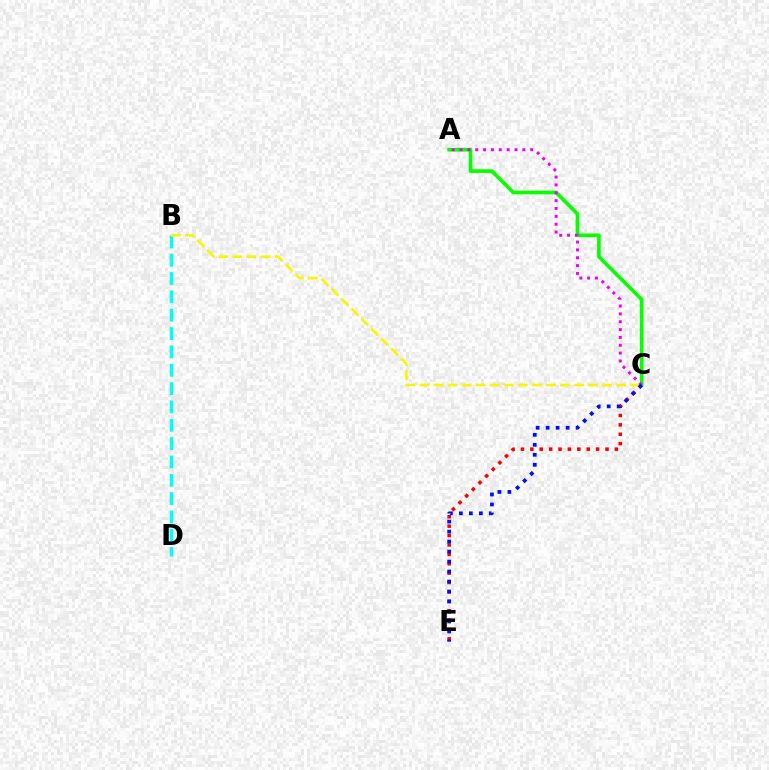{('B', 'D'): [{'color': '#00fff6', 'line_style': 'dashed', 'thickness': 2.49}], ('C', 'E'): [{'color': '#ff0000', 'line_style': 'dotted', 'thickness': 2.55}, {'color': '#0010ff', 'line_style': 'dotted', 'thickness': 2.71}], ('A', 'C'): [{'color': '#08ff00', 'line_style': 'solid', 'thickness': 2.64}, {'color': '#ee00ff', 'line_style': 'dotted', 'thickness': 2.13}], ('B', 'C'): [{'color': '#fcf500', 'line_style': 'dashed', 'thickness': 1.91}]}